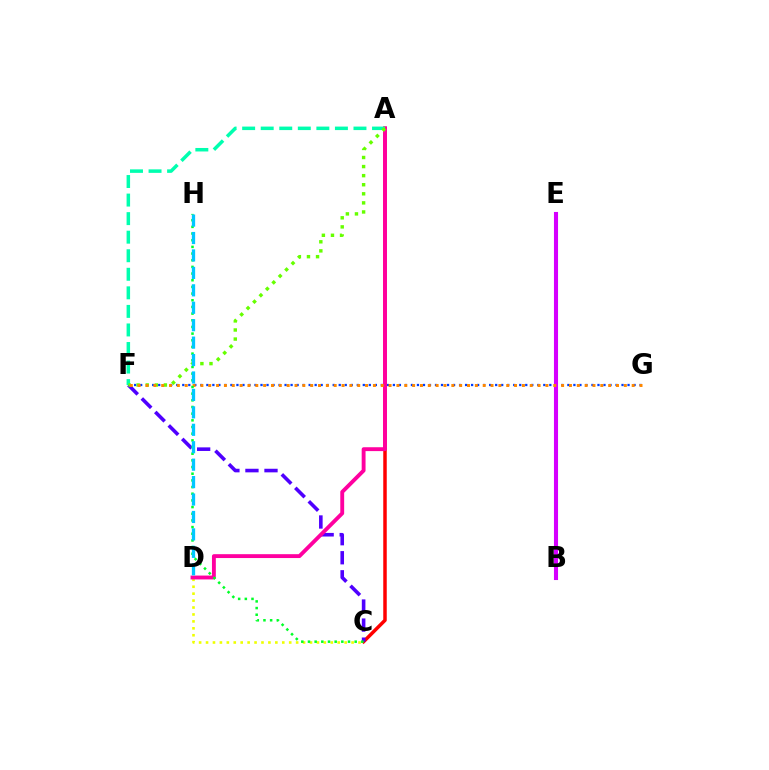{('C', 'D'): [{'color': '#eeff00', 'line_style': 'dotted', 'thickness': 1.88}], ('A', 'C'): [{'color': '#ff0000', 'line_style': 'solid', 'thickness': 2.51}], ('F', 'G'): [{'color': '#003fff', 'line_style': 'dotted', 'thickness': 1.63}, {'color': '#ff8800', 'line_style': 'dotted', 'thickness': 2.13}], ('C', 'F'): [{'color': '#4f00ff', 'line_style': 'dashed', 'thickness': 2.59}], ('A', 'D'): [{'color': '#ff00a0', 'line_style': 'solid', 'thickness': 2.79}], ('B', 'E'): [{'color': '#d600ff', 'line_style': 'solid', 'thickness': 2.94}], ('A', 'F'): [{'color': '#00ffaf', 'line_style': 'dashed', 'thickness': 2.52}, {'color': '#66ff00', 'line_style': 'dotted', 'thickness': 2.47}], ('C', 'H'): [{'color': '#00ff27', 'line_style': 'dotted', 'thickness': 1.81}], ('D', 'H'): [{'color': '#00c7ff', 'line_style': 'dashed', 'thickness': 2.37}]}